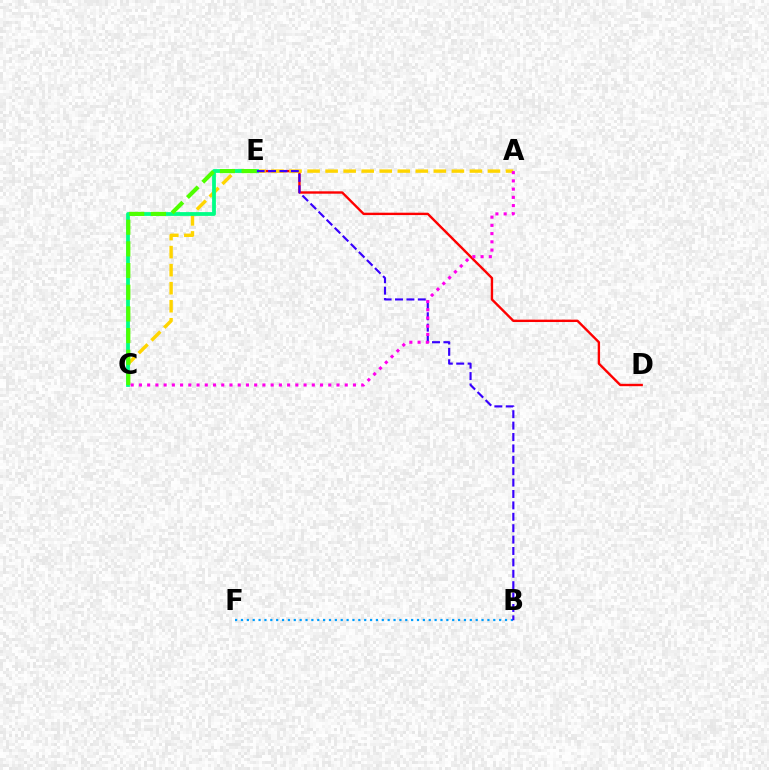{('D', 'E'): [{'color': '#ff0000', 'line_style': 'solid', 'thickness': 1.72}], ('A', 'C'): [{'color': '#ffd500', 'line_style': 'dashed', 'thickness': 2.45}, {'color': '#ff00ed', 'line_style': 'dotted', 'thickness': 2.24}], ('C', 'E'): [{'color': '#00ff86', 'line_style': 'solid', 'thickness': 2.73}, {'color': '#4fff00', 'line_style': 'dashed', 'thickness': 2.95}], ('B', 'F'): [{'color': '#009eff', 'line_style': 'dotted', 'thickness': 1.59}], ('B', 'E'): [{'color': '#3700ff', 'line_style': 'dashed', 'thickness': 1.55}]}